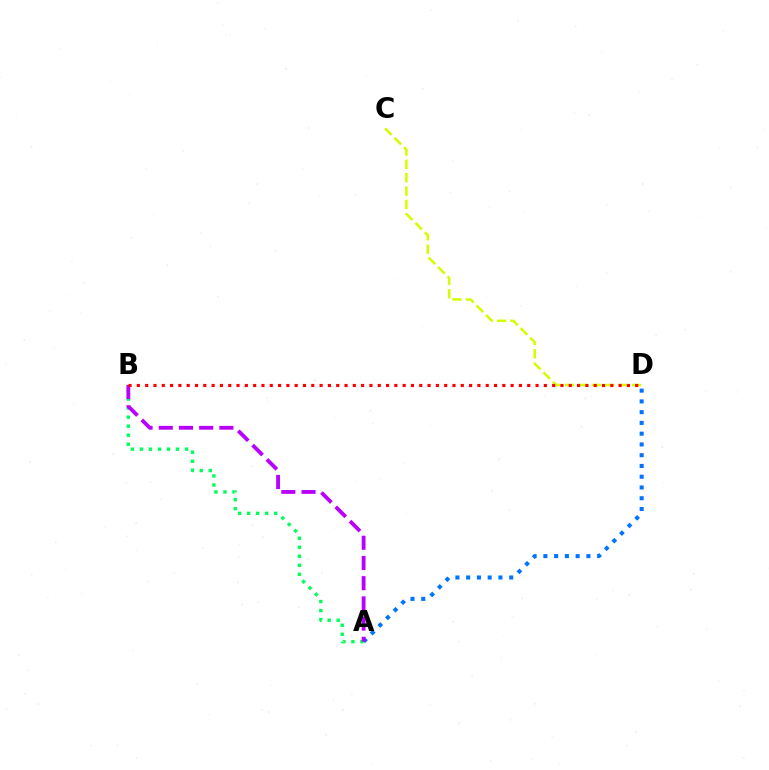{('A', 'D'): [{'color': '#0074ff', 'line_style': 'dotted', 'thickness': 2.92}], ('C', 'D'): [{'color': '#d1ff00', 'line_style': 'dashed', 'thickness': 1.82}], ('A', 'B'): [{'color': '#00ff5c', 'line_style': 'dotted', 'thickness': 2.45}, {'color': '#b900ff', 'line_style': 'dashed', 'thickness': 2.75}], ('B', 'D'): [{'color': '#ff0000', 'line_style': 'dotted', 'thickness': 2.26}]}